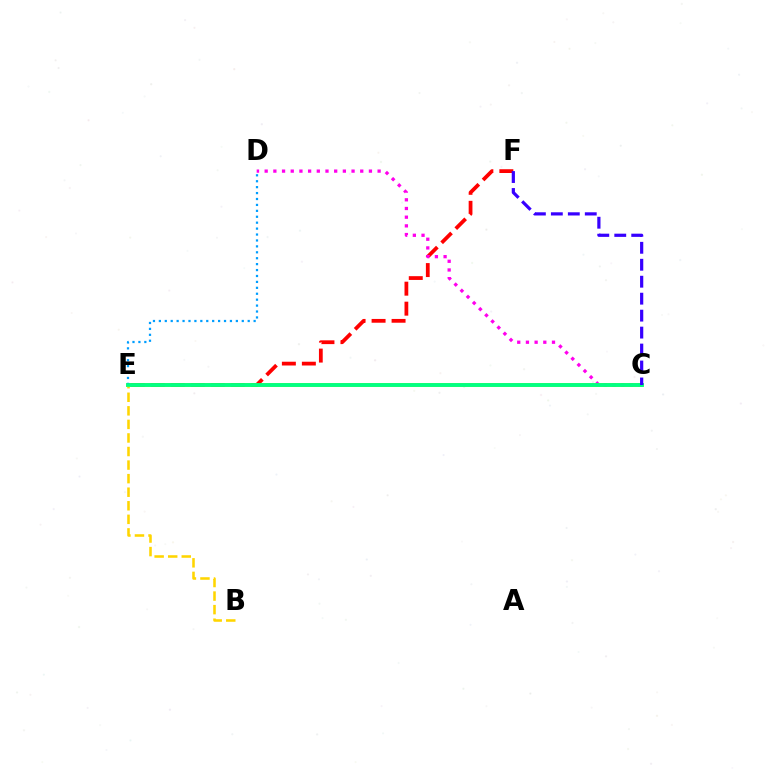{('E', 'F'): [{'color': '#ff0000', 'line_style': 'dashed', 'thickness': 2.72}], ('C', 'D'): [{'color': '#ff00ed', 'line_style': 'dotted', 'thickness': 2.36}], ('C', 'E'): [{'color': '#4fff00', 'line_style': 'solid', 'thickness': 2.63}, {'color': '#00ff86', 'line_style': 'solid', 'thickness': 2.63}], ('B', 'E'): [{'color': '#ffd500', 'line_style': 'dashed', 'thickness': 1.84}], ('D', 'E'): [{'color': '#009eff', 'line_style': 'dotted', 'thickness': 1.61}], ('C', 'F'): [{'color': '#3700ff', 'line_style': 'dashed', 'thickness': 2.3}]}